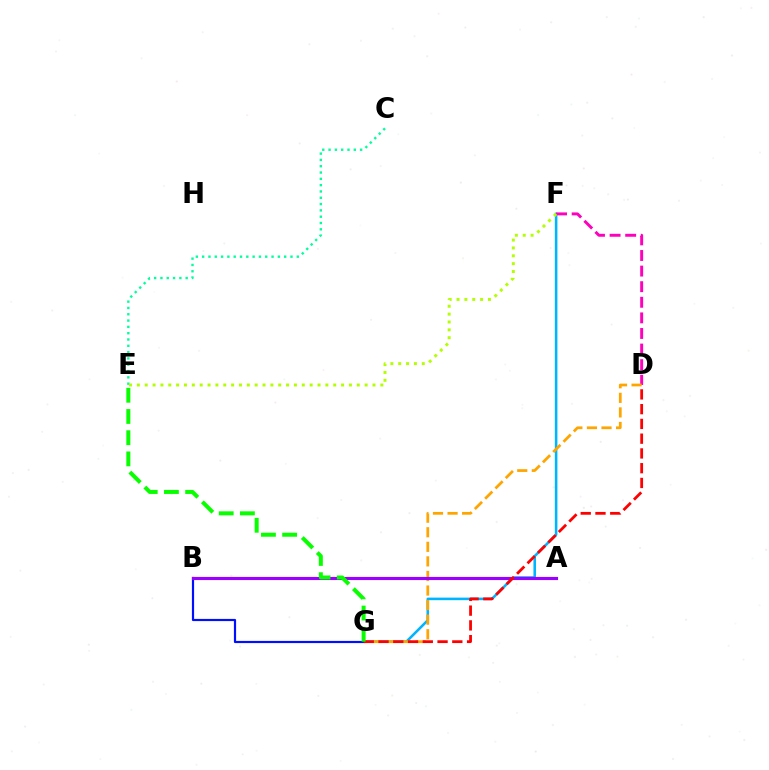{('F', 'G'): [{'color': '#00b5ff', 'line_style': 'solid', 'thickness': 1.85}], ('D', 'F'): [{'color': '#ff00bd', 'line_style': 'dashed', 'thickness': 2.12}], ('C', 'E'): [{'color': '#00ff9d', 'line_style': 'dotted', 'thickness': 1.71}], ('D', 'G'): [{'color': '#ffa500', 'line_style': 'dashed', 'thickness': 1.98}, {'color': '#ff0000', 'line_style': 'dashed', 'thickness': 2.0}], ('B', 'G'): [{'color': '#0010ff', 'line_style': 'solid', 'thickness': 1.57}], ('A', 'B'): [{'color': '#9b00ff', 'line_style': 'solid', 'thickness': 2.25}], ('E', 'F'): [{'color': '#b3ff00', 'line_style': 'dotted', 'thickness': 2.13}], ('E', 'G'): [{'color': '#08ff00', 'line_style': 'dashed', 'thickness': 2.88}]}